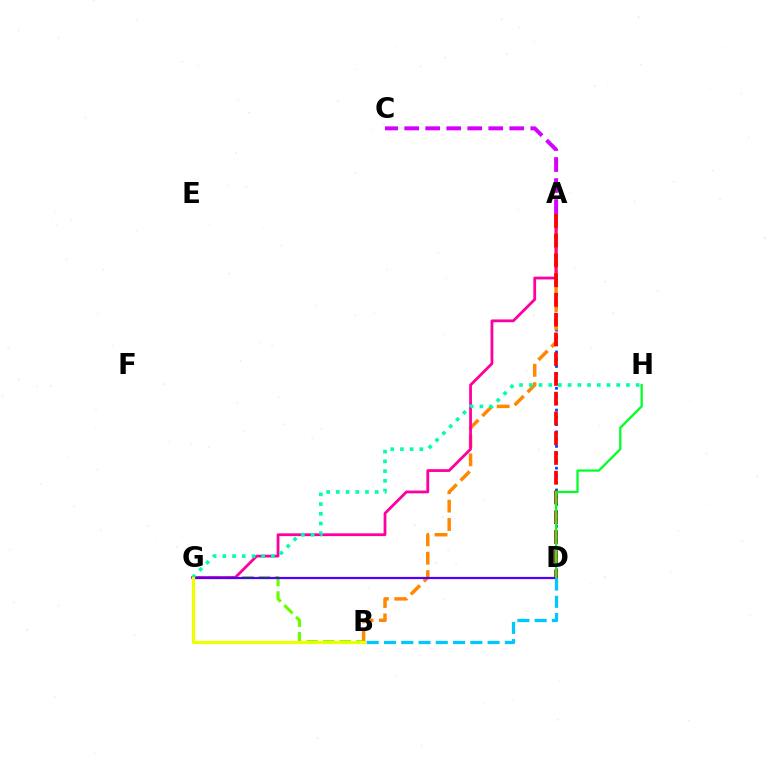{('A', 'D'): [{'color': '#003fff', 'line_style': 'dotted', 'thickness': 1.97}, {'color': '#ff0000', 'line_style': 'dashed', 'thickness': 2.68}], ('B', 'G'): [{'color': '#66ff00', 'line_style': 'dashed', 'thickness': 2.25}, {'color': '#eeff00', 'line_style': 'solid', 'thickness': 2.32}], ('A', 'B'): [{'color': '#ff8800', 'line_style': 'dashed', 'thickness': 2.5}], ('A', 'G'): [{'color': '#ff00a0', 'line_style': 'solid', 'thickness': 2.01}], ('G', 'H'): [{'color': '#00ffaf', 'line_style': 'dotted', 'thickness': 2.64}], ('D', 'G'): [{'color': '#4f00ff', 'line_style': 'solid', 'thickness': 1.6}], ('B', 'D'): [{'color': '#00c7ff', 'line_style': 'dashed', 'thickness': 2.35}], ('A', 'C'): [{'color': '#d600ff', 'line_style': 'dashed', 'thickness': 2.85}], ('D', 'H'): [{'color': '#00ff27', 'line_style': 'solid', 'thickness': 1.63}]}